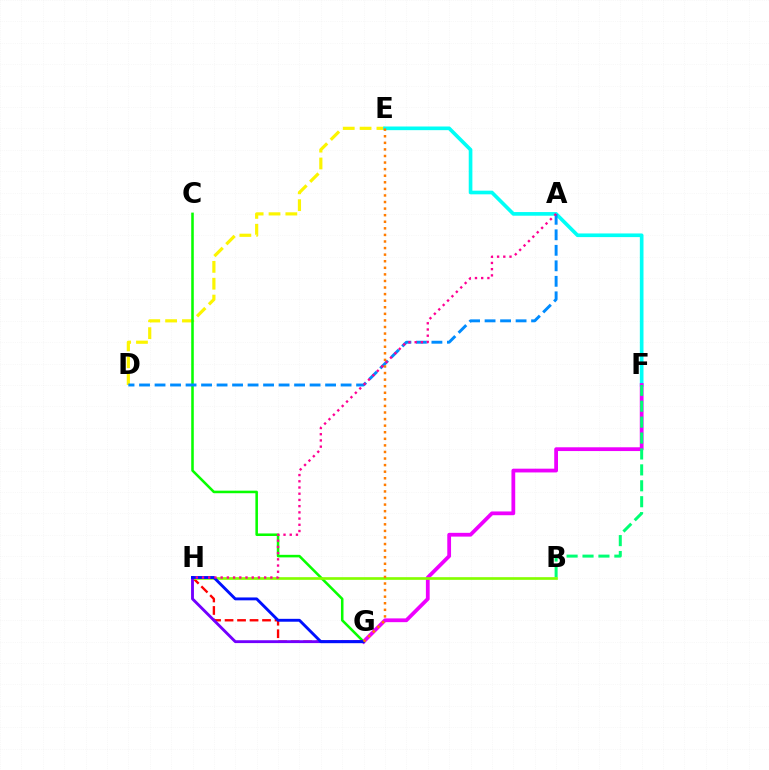{('D', 'E'): [{'color': '#fcf500', 'line_style': 'dashed', 'thickness': 2.29}], ('G', 'H'): [{'color': '#ff0000', 'line_style': 'dashed', 'thickness': 1.7}, {'color': '#7200ff', 'line_style': 'solid', 'thickness': 2.06}, {'color': '#0010ff', 'line_style': 'solid', 'thickness': 2.08}], ('C', 'G'): [{'color': '#08ff00', 'line_style': 'solid', 'thickness': 1.84}], ('E', 'F'): [{'color': '#00fff6', 'line_style': 'solid', 'thickness': 2.63}], ('F', 'G'): [{'color': '#ee00ff', 'line_style': 'solid', 'thickness': 2.71}], ('B', 'F'): [{'color': '#00ff74', 'line_style': 'dashed', 'thickness': 2.16}], ('B', 'H'): [{'color': '#84ff00', 'line_style': 'solid', 'thickness': 1.93}], ('A', 'D'): [{'color': '#008cff', 'line_style': 'dashed', 'thickness': 2.11}], ('A', 'H'): [{'color': '#ff0094', 'line_style': 'dotted', 'thickness': 1.69}], ('E', 'G'): [{'color': '#ff7c00', 'line_style': 'dotted', 'thickness': 1.79}]}